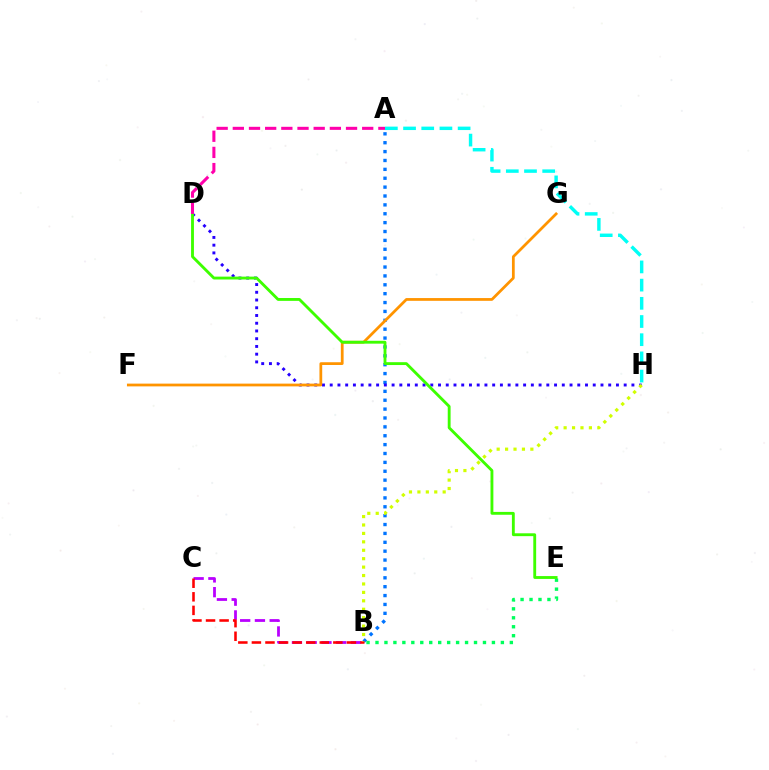{('A', 'B'): [{'color': '#0074ff', 'line_style': 'dotted', 'thickness': 2.41}], ('D', 'H'): [{'color': '#2500ff', 'line_style': 'dotted', 'thickness': 2.1}], ('B', 'C'): [{'color': '#b900ff', 'line_style': 'dashed', 'thickness': 2.0}, {'color': '#ff0000', 'line_style': 'dashed', 'thickness': 1.84}], ('F', 'G'): [{'color': '#ff9400', 'line_style': 'solid', 'thickness': 1.98}], ('B', 'E'): [{'color': '#00ff5c', 'line_style': 'dotted', 'thickness': 2.43}], ('A', 'H'): [{'color': '#00fff6', 'line_style': 'dashed', 'thickness': 2.47}], ('D', 'E'): [{'color': '#3dff00', 'line_style': 'solid', 'thickness': 2.06}], ('A', 'D'): [{'color': '#ff00ac', 'line_style': 'dashed', 'thickness': 2.2}], ('B', 'H'): [{'color': '#d1ff00', 'line_style': 'dotted', 'thickness': 2.29}]}